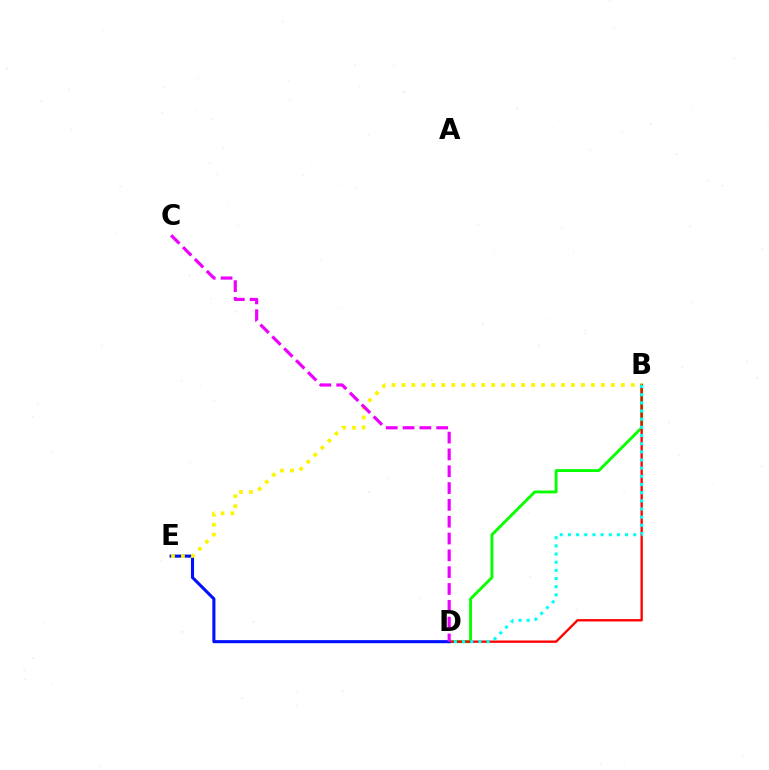{('B', 'D'): [{'color': '#08ff00', 'line_style': 'solid', 'thickness': 2.08}, {'color': '#ff0000', 'line_style': 'solid', 'thickness': 1.68}, {'color': '#00fff6', 'line_style': 'dotted', 'thickness': 2.22}], ('D', 'E'): [{'color': '#0010ff', 'line_style': 'solid', 'thickness': 2.22}], ('B', 'E'): [{'color': '#fcf500', 'line_style': 'dotted', 'thickness': 2.71}], ('C', 'D'): [{'color': '#ee00ff', 'line_style': 'dashed', 'thickness': 2.28}]}